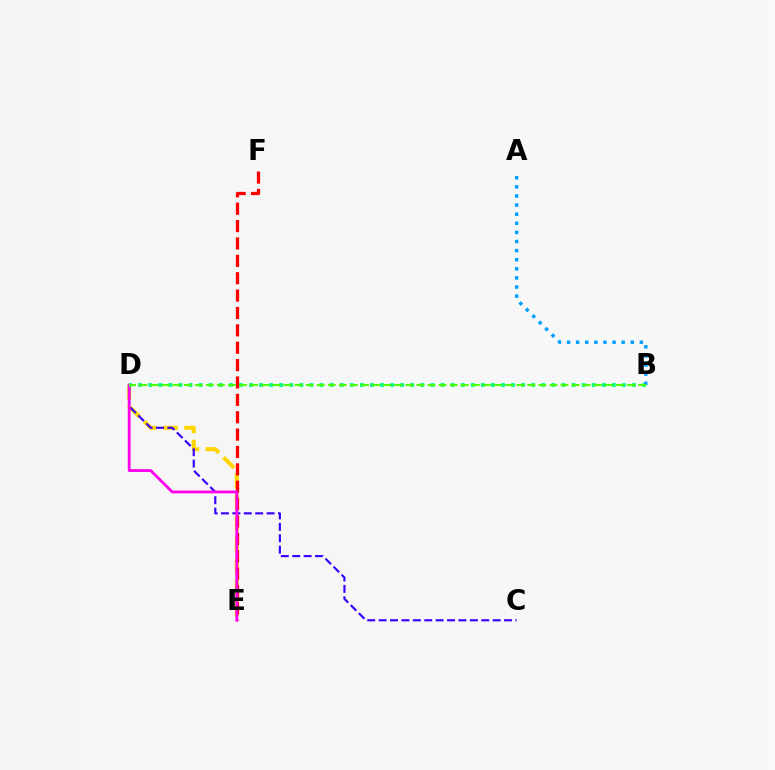{('D', 'E'): [{'color': '#ffd500', 'line_style': 'dashed', 'thickness': 2.9}, {'color': '#ff00ed', 'line_style': 'solid', 'thickness': 2.02}], ('C', 'D'): [{'color': '#3700ff', 'line_style': 'dashed', 'thickness': 1.55}], ('E', 'F'): [{'color': '#ff0000', 'line_style': 'dashed', 'thickness': 2.36}], ('B', 'D'): [{'color': '#00ff86', 'line_style': 'dotted', 'thickness': 2.74}, {'color': '#4fff00', 'line_style': 'dashed', 'thickness': 1.51}], ('A', 'B'): [{'color': '#009eff', 'line_style': 'dotted', 'thickness': 2.47}]}